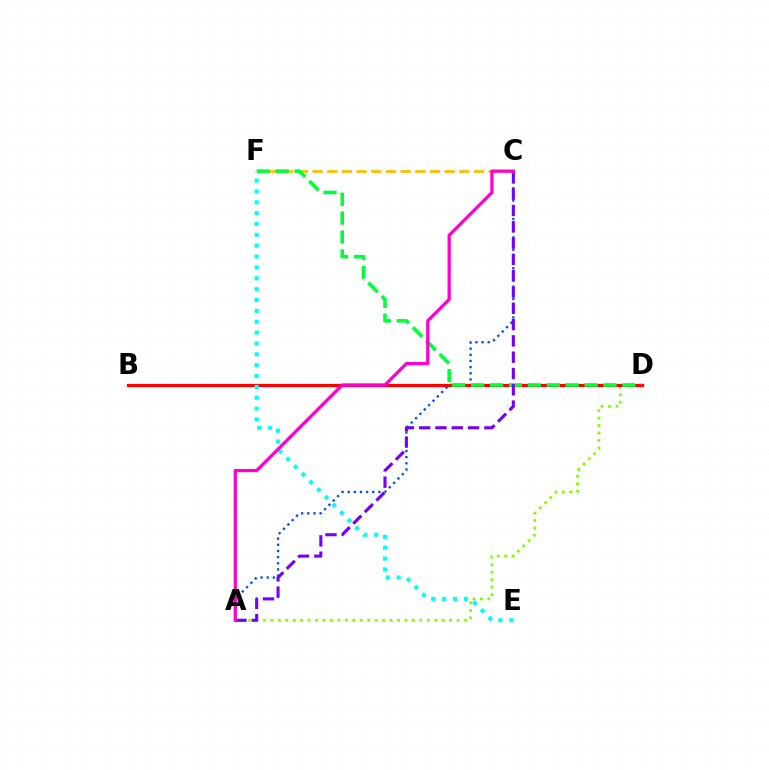{('A', 'C'): [{'color': '#004bff', 'line_style': 'dotted', 'thickness': 1.67}, {'color': '#7200ff', 'line_style': 'dashed', 'thickness': 2.21}, {'color': '#ff00cf', 'line_style': 'solid', 'thickness': 2.34}], ('A', 'D'): [{'color': '#84ff00', 'line_style': 'dotted', 'thickness': 2.02}], ('B', 'D'): [{'color': '#ff0000', 'line_style': 'solid', 'thickness': 2.3}], ('C', 'F'): [{'color': '#ffbd00', 'line_style': 'dashed', 'thickness': 1.99}], ('D', 'F'): [{'color': '#00ff39', 'line_style': 'dashed', 'thickness': 2.57}], ('E', 'F'): [{'color': '#00fff6', 'line_style': 'dotted', 'thickness': 2.95}]}